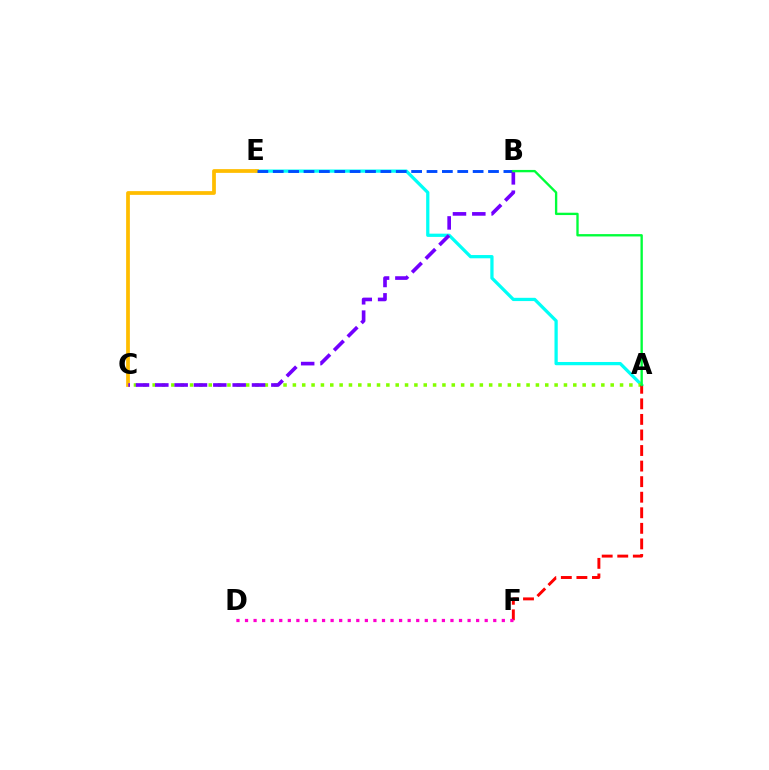{('A', 'E'): [{'color': '#00fff6', 'line_style': 'solid', 'thickness': 2.34}], ('A', 'C'): [{'color': '#84ff00', 'line_style': 'dotted', 'thickness': 2.54}], ('C', 'E'): [{'color': '#ffbd00', 'line_style': 'solid', 'thickness': 2.7}], ('B', 'E'): [{'color': '#004bff', 'line_style': 'dashed', 'thickness': 2.09}], ('A', 'F'): [{'color': '#ff0000', 'line_style': 'dashed', 'thickness': 2.11}], ('B', 'C'): [{'color': '#7200ff', 'line_style': 'dashed', 'thickness': 2.63}], ('D', 'F'): [{'color': '#ff00cf', 'line_style': 'dotted', 'thickness': 2.33}], ('A', 'B'): [{'color': '#00ff39', 'line_style': 'solid', 'thickness': 1.69}]}